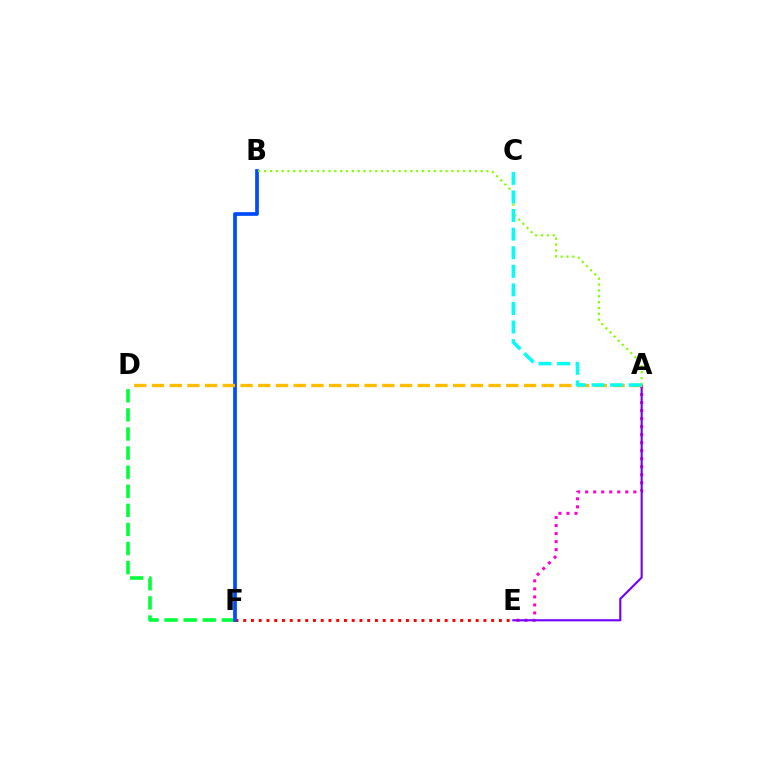{('D', 'F'): [{'color': '#00ff39', 'line_style': 'dashed', 'thickness': 2.59}], ('E', 'F'): [{'color': '#ff0000', 'line_style': 'dotted', 'thickness': 2.11}], ('A', 'E'): [{'color': '#ff00cf', 'line_style': 'dotted', 'thickness': 2.18}, {'color': '#7200ff', 'line_style': 'solid', 'thickness': 1.52}], ('B', 'F'): [{'color': '#004bff', 'line_style': 'solid', 'thickness': 2.67}], ('A', 'B'): [{'color': '#84ff00', 'line_style': 'dotted', 'thickness': 1.59}], ('A', 'D'): [{'color': '#ffbd00', 'line_style': 'dashed', 'thickness': 2.41}], ('A', 'C'): [{'color': '#00fff6', 'line_style': 'dashed', 'thickness': 2.52}]}